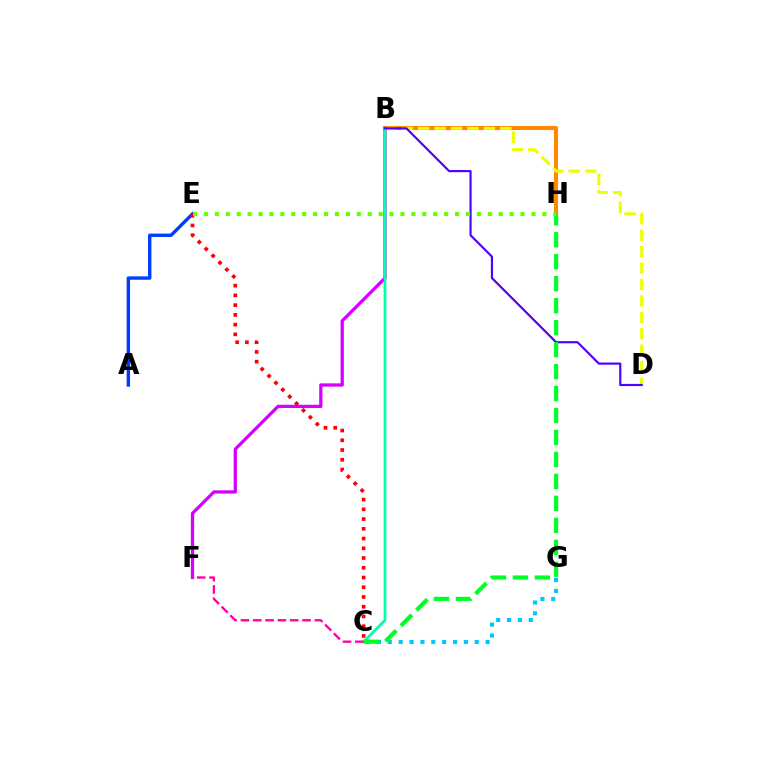{('B', 'H'): [{'color': '#ff8800', 'line_style': 'solid', 'thickness': 2.94}], ('B', 'D'): [{'color': '#eeff00', 'line_style': 'dashed', 'thickness': 2.23}, {'color': '#4f00ff', 'line_style': 'solid', 'thickness': 1.56}], ('B', 'F'): [{'color': '#d600ff', 'line_style': 'solid', 'thickness': 2.35}], ('B', 'C'): [{'color': '#00ffaf', 'line_style': 'solid', 'thickness': 1.99}], ('C', 'G'): [{'color': '#00c7ff', 'line_style': 'dotted', 'thickness': 2.95}], ('A', 'E'): [{'color': '#003fff', 'line_style': 'solid', 'thickness': 2.44}], ('C', 'F'): [{'color': '#ff00a0', 'line_style': 'dashed', 'thickness': 1.67}], ('C', 'E'): [{'color': '#ff0000', 'line_style': 'dotted', 'thickness': 2.65}], ('C', 'H'): [{'color': '#00ff27', 'line_style': 'dashed', 'thickness': 2.98}], ('E', 'H'): [{'color': '#66ff00', 'line_style': 'dotted', 'thickness': 2.97}]}